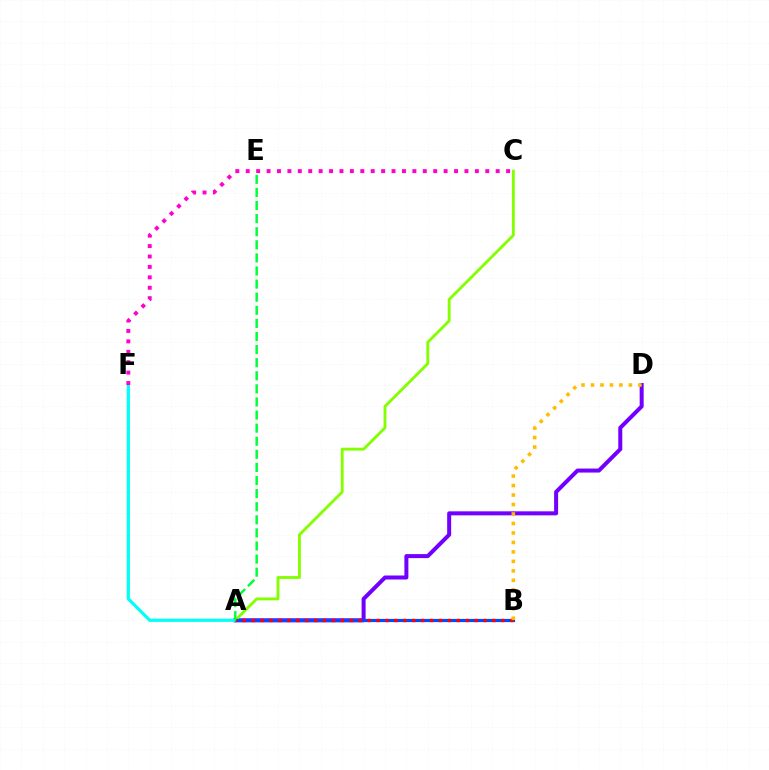{('A', 'D'): [{'color': '#7200ff', 'line_style': 'solid', 'thickness': 2.88}], ('A', 'C'): [{'color': '#84ff00', 'line_style': 'solid', 'thickness': 2.06}], ('A', 'B'): [{'color': '#004bff', 'line_style': 'solid', 'thickness': 2.29}, {'color': '#ff0000', 'line_style': 'dotted', 'thickness': 2.42}], ('A', 'F'): [{'color': '#00fff6', 'line_style': 'solid', 'thickness': 2.29}], ('C', 'F'): [{'color': '#ff00cf', 'line_style': 'dotted', 'thickness': 2.83}], ('B', 'D'): [{'color': '#ffbd00', 'line_style': 'dotted', 'thickness': 2.57}], ('A', 'E'): [{'color': '#00ff39', 'line_style': 'dashed', 'thickness': 1.78}]}